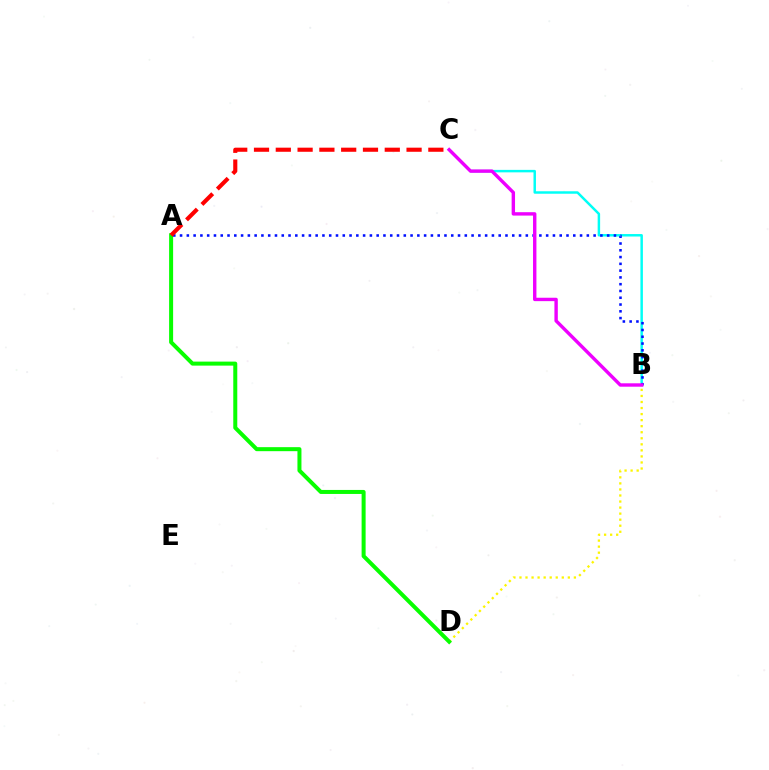{('B', 'D'): [{'color': '#fcf500', 'line_style': 'dotted', 'thickness': 1.64}], ('B', 'C'): [{'color': '#00fff6', 'line_style': 'solid', 'thickness': 1.78}, {'color': '#ee00ff', 'line_style': 'solid', 'thickness': 2.44}], ('A', 'B'): [{'color': '#0010ff', 'line_style': 'dotted', 'thickness': 1.84}], ('A', 'D'): [{'color': '#08ff00', 'line_style': 'solid', 'thickness': 2.89}], ('A', 'C'): [{'color': '#ff0000', 'line_style': 'dashed', 'thickness': 2.96}]}